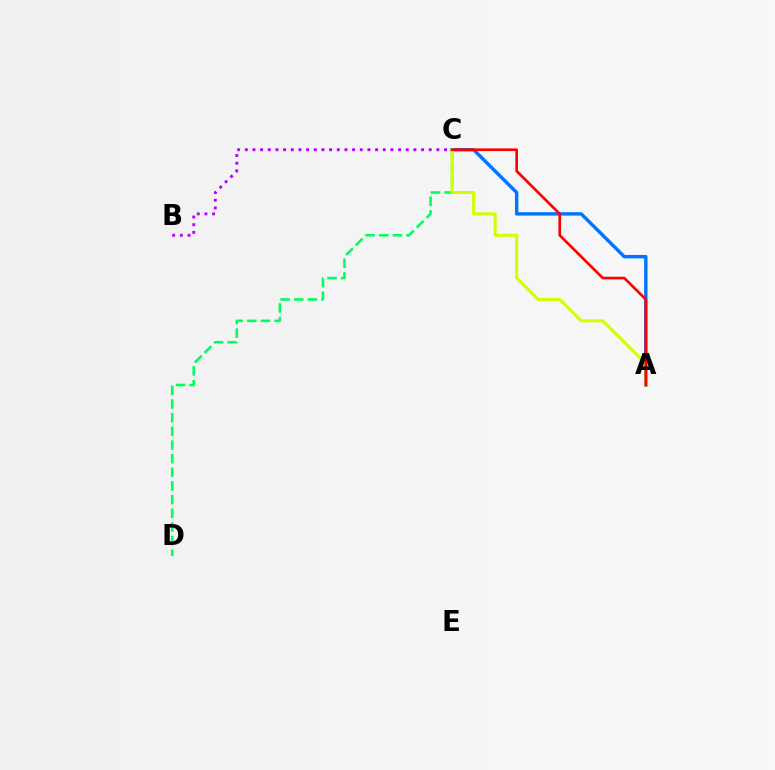{('A', 'C'): [{'color': '#0074ff', 'line_style': 'solid', 'thickness': 2.46}, {'color': '#d1ff00', 'line_style': 'solid', 'thickness': 2.18}, {'color': '#ff0000', 'line_style': 'solid', 'thickness': 1.91}], ('C', 'D'): [{'color': '#00ff5c', 'line_style': 'dashed', 'thickness': 1.86}], ('B', 'C'): [{'color': '#b900ff', 'line_style': 'dotted', 'thickness': 2.08}]}